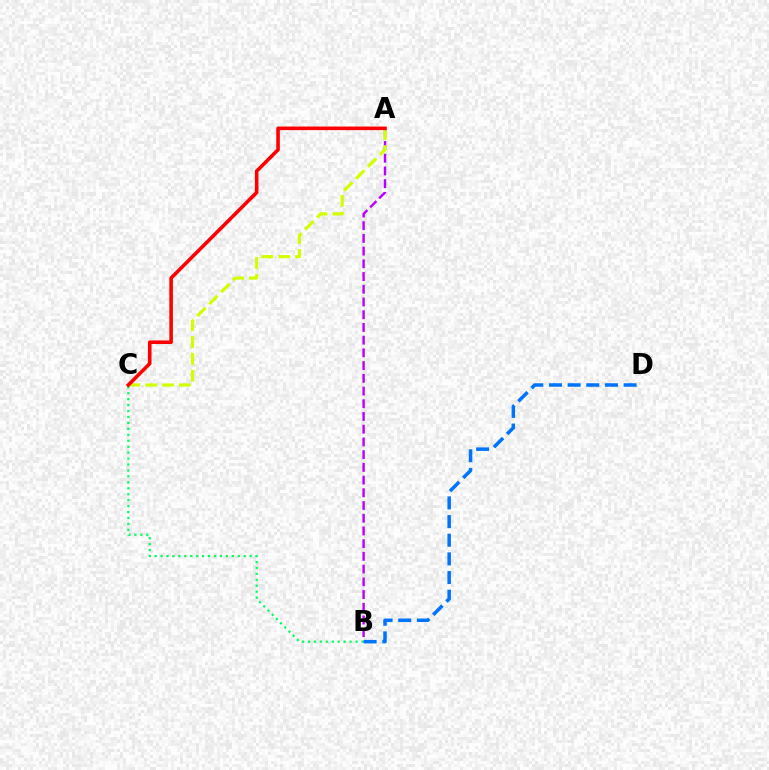{('A', 'B'): [{'color': '#b900ff', 'line_style': 'dashed', 'thickness': 1.73}], ('B', 'C'): [{'color': '#00ff5c', 'line_style': 'dotted', 'thickness': 1.61}], ('A', 'C'): [{'color': '#d1ff00', 'line_style': 'dashed', 'thickness': 2.29}, {'color': '#ff0000', 'line_style': 'solid', 'thickness': 2.58}], ('B', 'D'): [{'color': '#0074ff', 'line_style': 'dashed', 'thickness': 2.54}]}